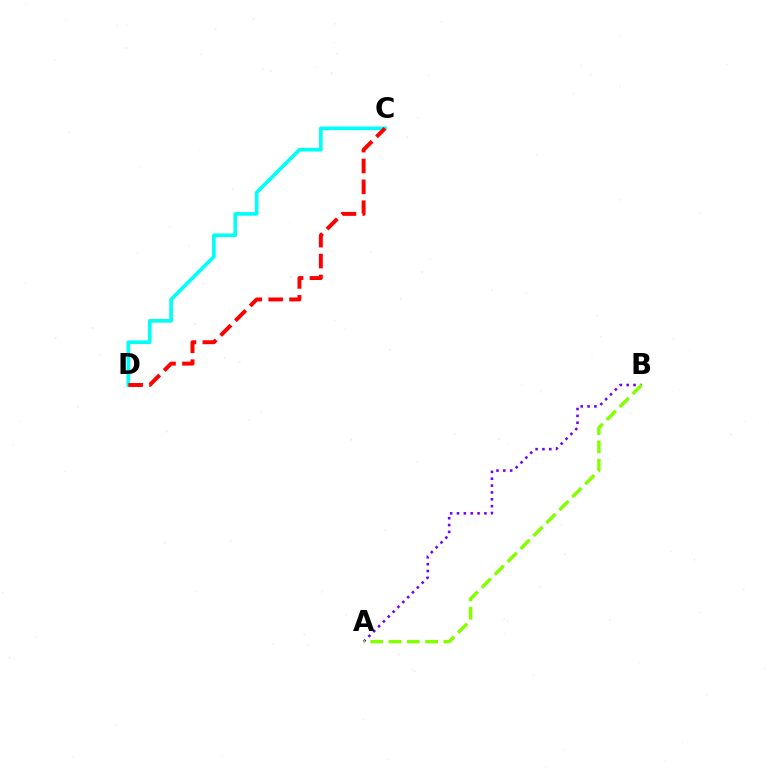{('C', 'D'): [{'color': '#00fff6', 'line_style': 'solid', 'thickness': 2.65}, {'color': '#ff0000', 'line_style': 'dashed', 'thickness': 2.84}], ('A', 'B'): [{'color': '#7200ff', 'line_style': 'dotted', 'thickness': 1.86}, {'color': '#84ff00', 'line_style': 'dashed', 'thickness': 2.49}]}